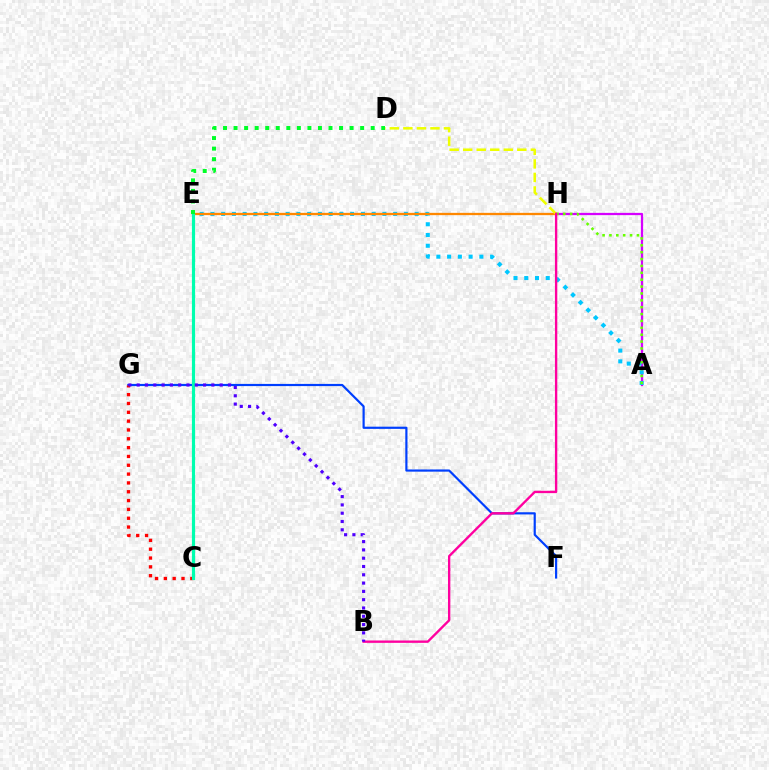{('A', 'H'): [{'color': '#d600ff', 'line_style': 'solid', 'thickness': 1.63}, {'color': '#66ff00', 'line_style': 'dotted', 'thickness': 1.87}], ('A', 'E'): [{'color': '#00c7ff', 'line_style': 'dotted', 'thickness': 2.92}], ('F', 'G'): [{'color': '#003fff', 'line_style': 'solid', 'thickness': 1.57}], ('E', 'H'): [{'color': '#ff8800', 'line_style': 'solid', 'thickness': 1.65}], ('D', 'H'): [{'color': '#eeff00', 'line_style': 'dashed', 'thickness': 1.84}], ('B', 'H'): [{'color': '#ff00a0', 'line_style': 'solid', 'thickness': 1.7}], ('C', 'G'): [{'color': '#ff0000', 'line_style': 'dotted', 'thickness': 2.4}], ('C', 'E'): [{'color': '#00ffaf', 'line_style': 'solid', 'thickness': 2.28}], ('D', 'E'): [{'color': '#00ff27', 'line_style': 'dotted', 'thickness': 2.87}], ('B', 'G'): [{'color': '#4f00ff', 'line_style': 'dotted', 'thickness': 2.25}]}